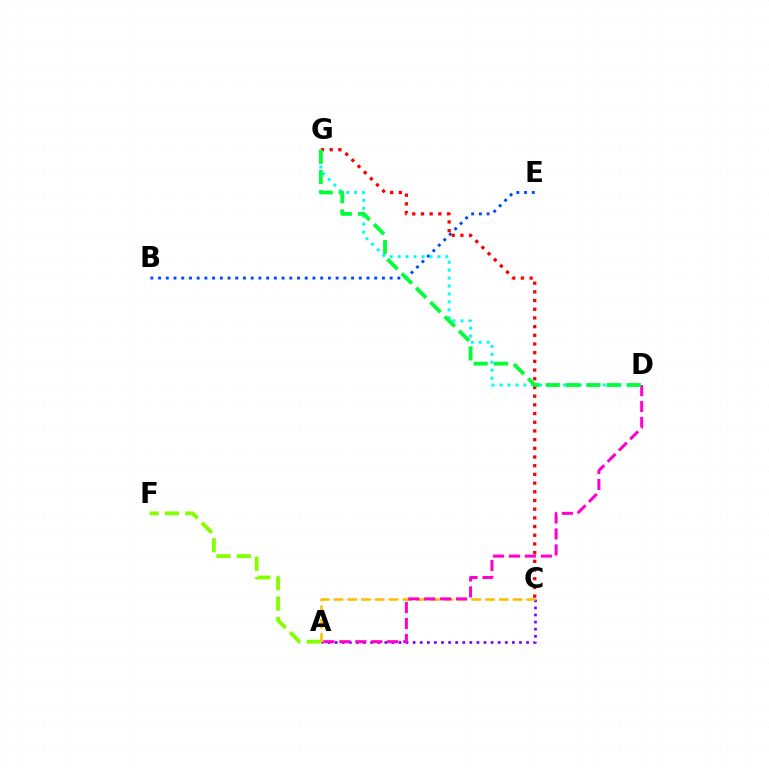{('A', 'C'): [{'color': '#7200ff', 'line_style': 'dotted', 'thickness': 1.93}, {'color': '#ffbd00', 'line_style': 'dashed', 'thickness': 1.87}], ('B', 'E'): [{'color': '#004bff', 'line_style': 'dotted', 'thickness': 2.1}], ('A', 'D'): [{'color': '#ff00cf', 'line_style': 'dashed', 'thickness': 2.17}], ('D', 'G'): [{'color': '#00fff6', 'line_style': 'dotted', 'thickness': 2.16}, {'color': '#00ff39', 'line_style': 'dashed', 'thickness': 2.75}], ('A', 'F'): [{'color': '#84ff00', 'line_style': 'dashed', 'thickness': 2.77}], ('C', 'G'): [{'color': '#ff0000', 'line_style': 'dotted', 'thickness': 2.36}]}